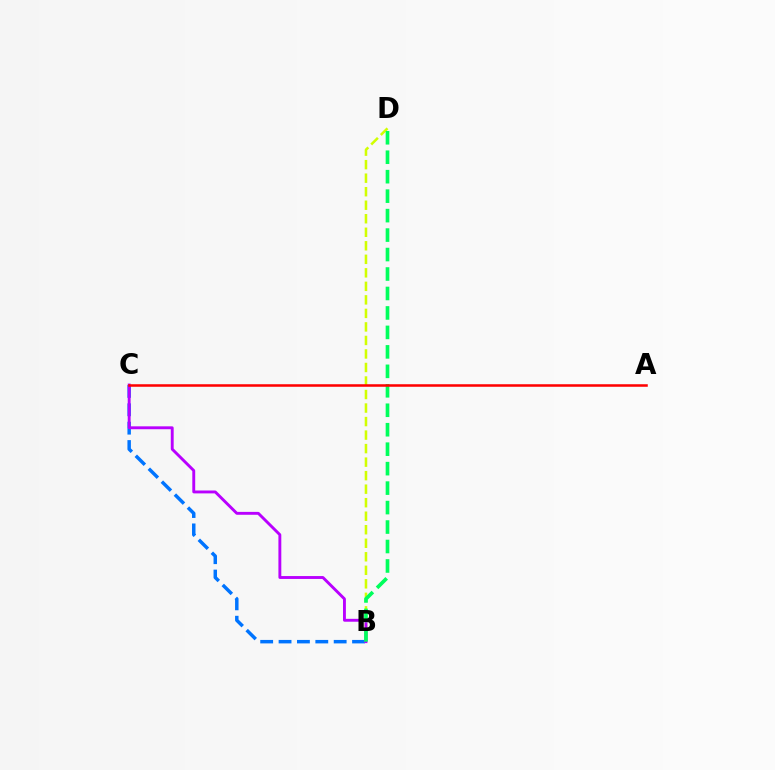{('B', 'C'): [{'color': '#0074ff', 'line_style': 'dashed', 'thickness': 2.5}, {'color': '#b900ff', 'line_style': 'solid', 'thickness': 2.08}], ('B', 'D'): [{'color': '#d1ff00', 'line_style': 'dashed', 'thickness': 1.84}, {'color': '#00ff5c', 'line_style': 'dashed', 'thickness': 2.64}], ('A', 'C'): [{'color': '#ff0000', 'line_style': 'solid', 'thickness': 1.82}]}